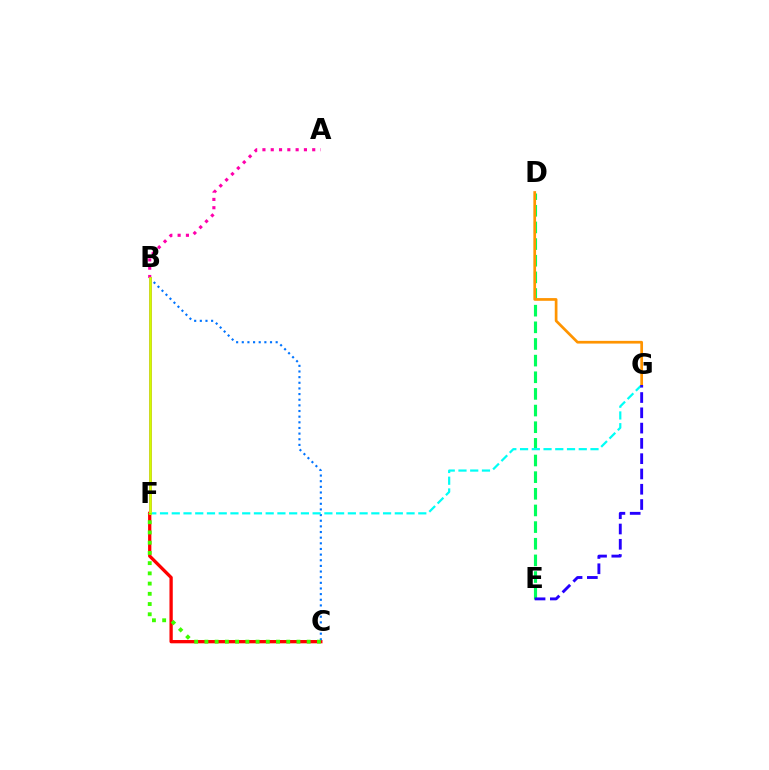{('B', 'F'): [{'color': '#b900ff', 'line_style': 'solid', 'thickness': 2.14}, {'color': '#d1ff00', 'line_style': 'solid', 'thickness': 1.95}], ('C', 'F'): [{'color': '#ff0000', 'line_style': 'solid', 'thickness': 2.37}, {'color': '#3dff00', 'line_style': 'dotted', 'thickness': 2.78}], ('D', 'E'): [{'color': '#00ff5c', 'line_style': 'dashed', 'thickness': 2.26}], ('B', 'C'): [{'color': '#0074ff', 'line_style': 'dotted', 'thickness': 1.53}], ('F', 'G'): [{'color': '#00fff6', 'line_style': 'dashed', 'thickness': 1.59}], ('A', 'B'): [{'color': '#ff00ac', 'line_style': 'dotted', 'thickness': 2.25}], ('D', 'G'): [{'color': '#ff9400', 'line_style': 'solid', 'thickness': 1.95}], ('E', 'G'): [{'color': '#2500ff', 'line_style': 'dashed', 'thickness': 2.08}]}